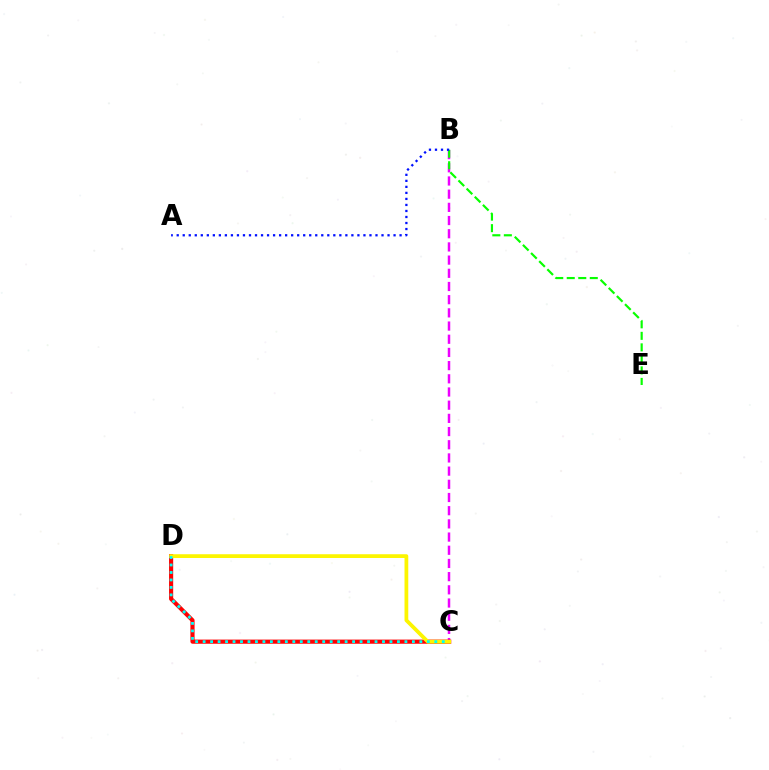{('B', 'C'): [{'color': '#ee00ff', 'line_style': 'dashed', 'thickness': 1.79}], ('C', 'D'): [{'color': '#ff0000', 'line_style': 'solid', 'thickness': 2.98}, {'color': '#fcf500', 'line_style': 'solid', 'thickness': 2.71}, {'color': '#00fff6', 'line_style': 'dotted', 'thickness': 2.03}], ('B', 'E'): [{'color': '#08ff00', 'line_style': 'dashed', 'thickness': 1.56}], ('A', 'B'): [{'color': '#0010ff', 'line_style': 'dotted', 'thickness': 1.64}]}